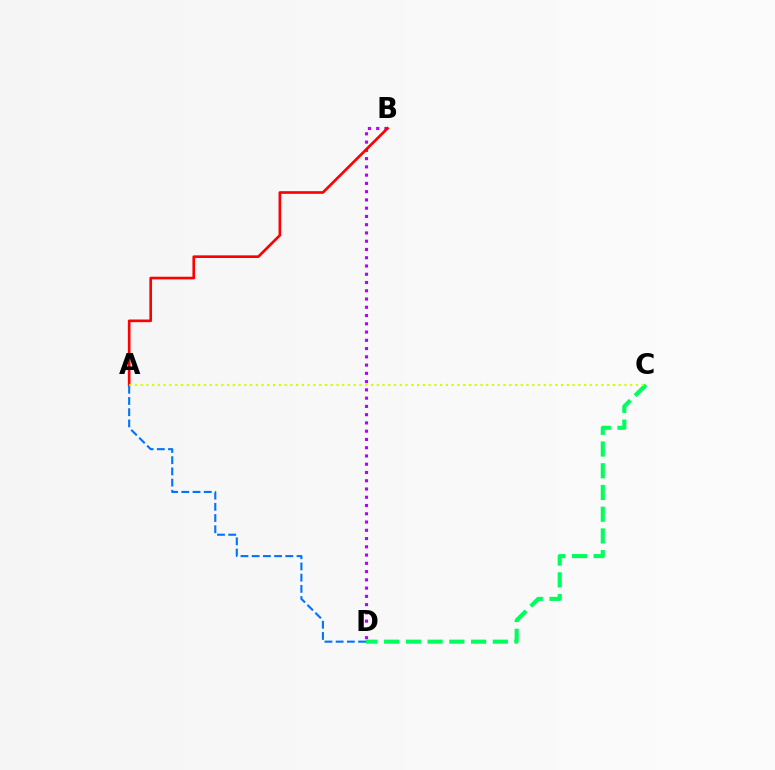{('B', 'D'): [{'color': '#b900ff', 'line_style': 'dotted', 'thickness': 2.24}], ('A', 'B'): [{'color': '#ff0000', 'line_style': 'solid', 'thickness': 1.91}], ('C', 'D'): [{'color': '#00ff5c', 'line_style': 'dashed', 'thickness': 2.95}], ('A', 'C'): [{'color': '#d1ff00', 'line_style': 'dotted', 'thickness': 1.56}], ('A', 'D'): [{'color': '#0074ff', 'line_style': 'dashed', 'thickness': 1.52}]}